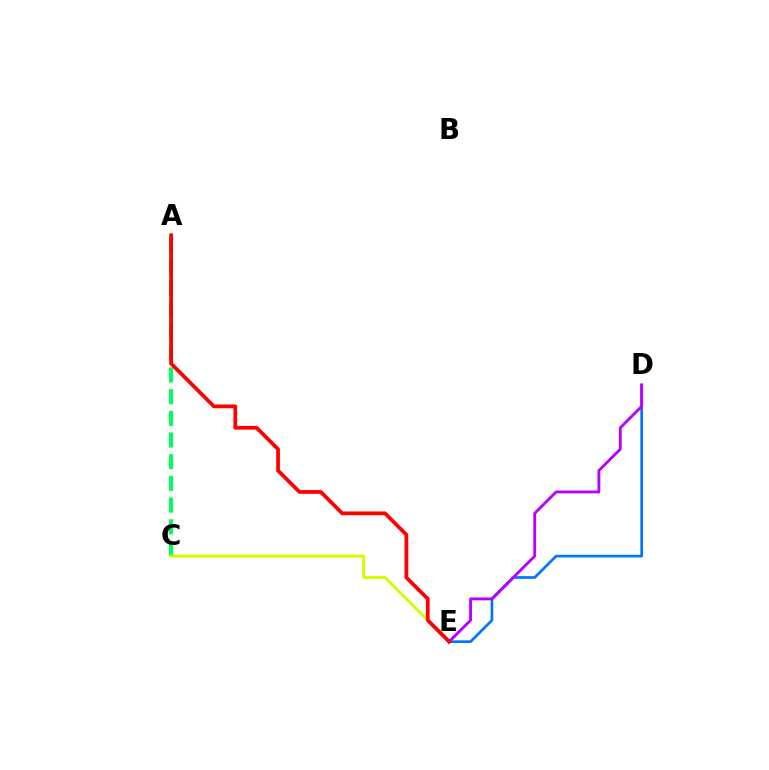{('D', 'E'): [{'color': '#0074ff', 'line_style': 'solid', 'thickness': 1.93}, {'color': '#b900ff', 'line_style': 'solid', 'thickness': 2.06}], ('A', 'C'): [{'color': '#00ff5c', 'line_style': 'dashed', 'thickness': 2.95}], ('C', 'E'): [{'color': '#d1ff00', 'line_style': 'solid', 'thickness': 2.12}], ('A', 'E'): [{'color': '#ff0000', 'line_style': 'solid', 'thickness': 2.71}]}